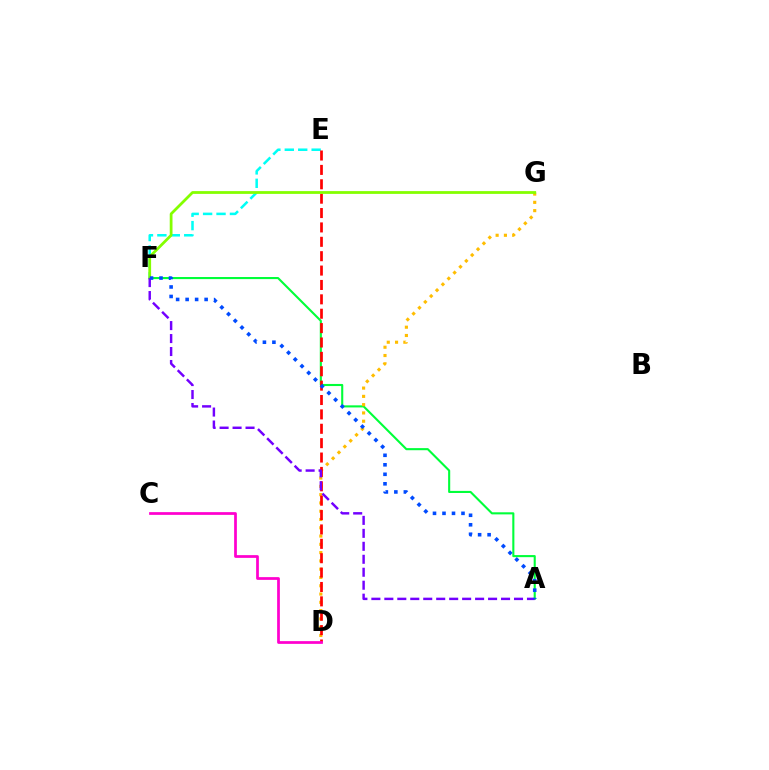{('A', 'F'): [{'color': '#00ff39', 'line_style': 'solid', 'thickness': 1.51}, {'color': '#7200ff', 'line_style': 'dashed', 'thickness': 1.76}, {'color': '#004bff', 'line_style': 'dotted', 'thickness': 2.58}], ('D', 'G'): [{'color': '#ffbd00', 'line_style': 'dotted', 'thickness': 2.25}], ('E', 'F'): [{'color': '#00fff6', 'line_style': 'dashed', 'thickness': 1.82}], ('D', 'E'): [{'color': '#ff0000', 'line_style': 'dashed', 'thickness': 1.95}], ('C', 'D'): [{'color': '#ff00cf', 'line_style': 'solid', 'thickness': 1.97}], ('F', 'G'): [{'color': '#84ff00', 'line_style': 'solid', 'thickness': 2.0}]}